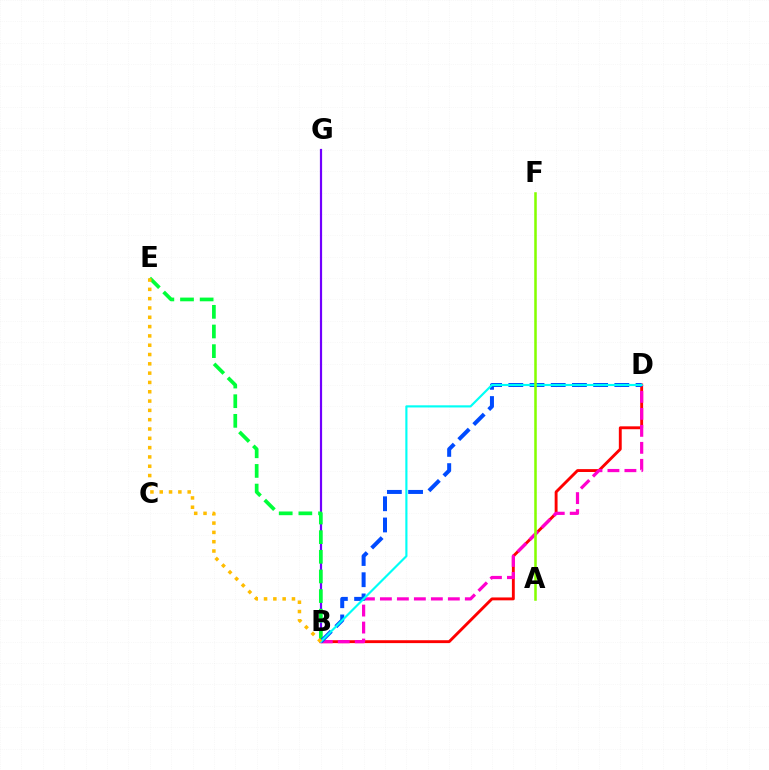{('B', 'G'): [{'color': '#7200ff', 'line_style': 'solid', 'thickness': 1.59}], ('B', 'D'): [{'color': '#ff0000', 'line_style': 'solid', 'thickness': 2.08}, {'color': '#ff00cf', 'line_style': 'dashed', 'thickness': 2.31}, {'color': '#004bff', 'line_style': 'dashed', 'thickness': 2.88}, {'color': '#00fff6', 'line_style': 'solid', 'thickness': 1.55}], ('B', 'E'): [{'color': '#00ff39', 'line_style': 'dashed', 'thickness': 2.67}, {'color': '#ffbd00', 'line_style': 'dotted', 'thickness': 2.53}], ('A', 'F'): [{'color': '#84ff00', 'line_style': 'solid', 'thickness': 1.83}]}